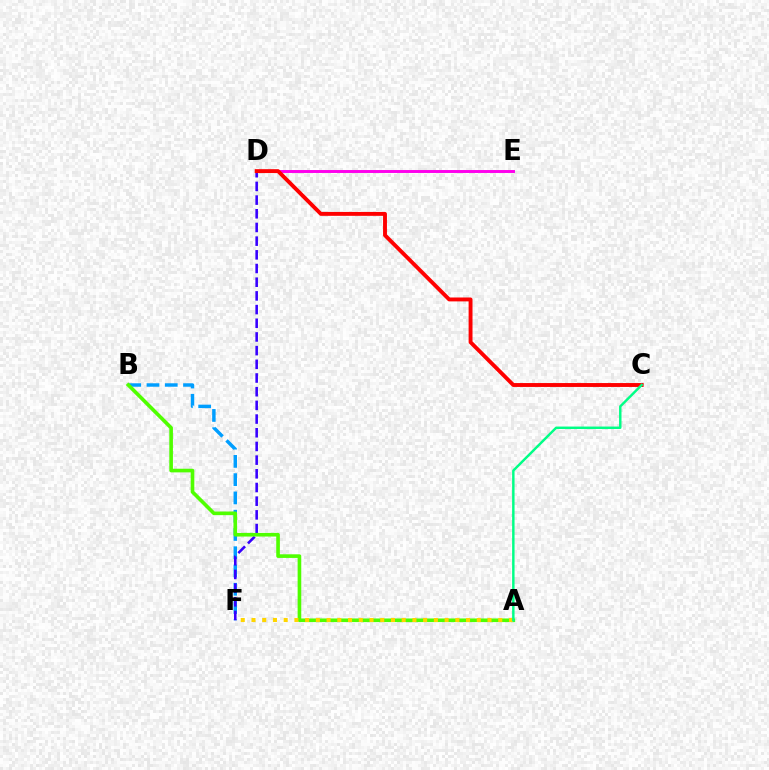{('D', 'E'): [{'color': '#ff00ed', 'line_style': 'solid', 'thickness': 2.12}], ('B', 'F'): [{'color': '#009eff', 'line_style': 'dashed', 'thickness': 2.48}], ('D', 'F'): [{'color': '#3700ff', 'line_style': 'dashed', 'thickness': 1.86}], ('C', 'D'): [{'color': '#ff0000', 'line_style': 'solid', 'thickness': 2.8}], ('A', 'B'): [{'color': '#4fff00', 'line_style': 'solid', 'thickness': 2.61}], ('A', 'F'): [{'color': '#ffd500', 'line_style': 'dotted', 'thickness': 2.91}], ('A', 'C'): [{'color': '#00ff86', 'line_style': 'solid', 'thickness': 1.76}]}